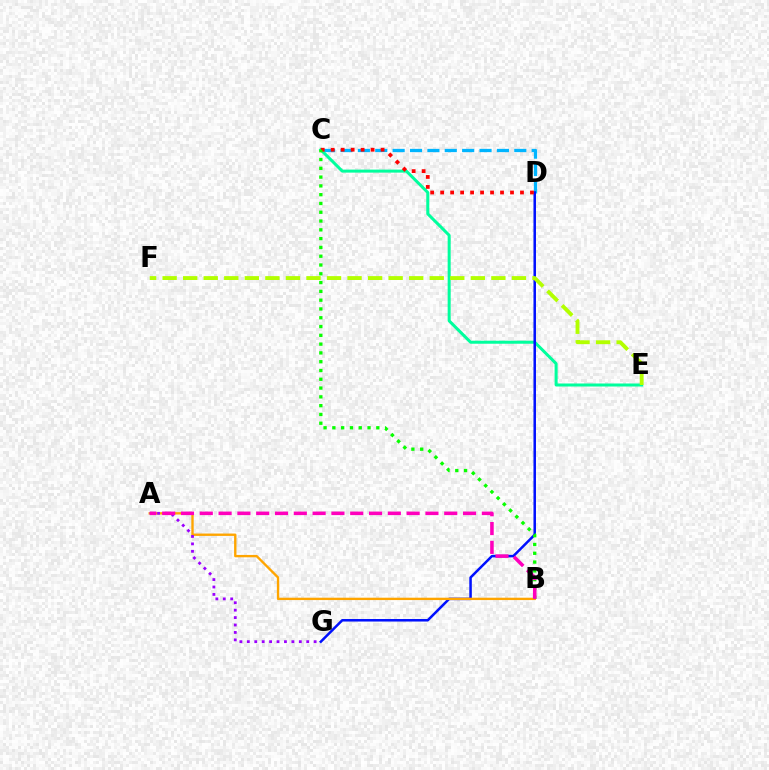{('C', 'D'): [{'color': '#00b5ff', 'line_style': 'dashed', 'thickness': 2.36}, {'color': '#ff0000', 'line_style': 'dotted', 'thickness': 2.71}], ('C', 'E'): [{'color': '#00ff9d', 'line_style': 'solid', 'thickness': 2.17}], ('D', 'G'): [{'color': '#0010ff', 'line_style': 'solid', 'thickness': 1.81}], ('E', 'F'): [{'color': '#b3ff00', 'line_style': 'dashed', 'thickness': 2.79}], ('A', 'B'): [{'color': '#ffa500', 'line_style': 'solid', 'thickness': 1.7}, {'color': '#ff00bd', 'line_style': 'dashed', 'thickness': 2.55}], ('B', 'C'): [{'color': '#08ff00', 'line_style': 'dotted', 'thickness': 2.39}], ('A', 'G'): [{'color': '#9b00ff', 'line_style': 'dotted', 'thickness': 2.02}]}